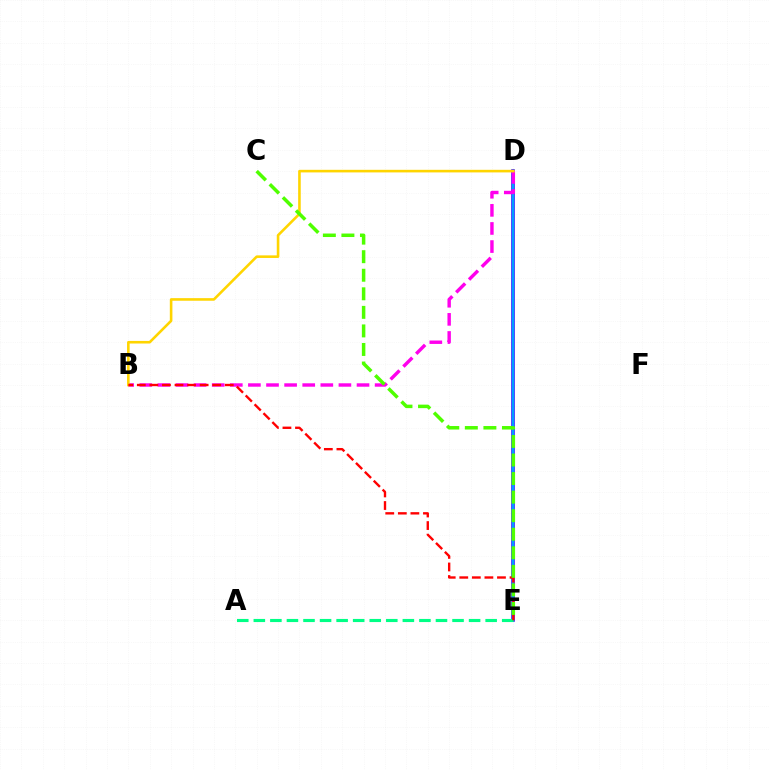{('D', 'E'): [{'color': '#3700ff', 'line_style': 'solid', 'thickness': 2.56}, {'color': '#009eff', 'line_style': 'solid', 'thickness': 1.71}], ('B', 'D'): [{'color': '#ff00ed', 'line_style': 'dashed', 'thickness': 2.46}, {'color': '#ffd500', 'line_style': 'solid', 'thickness': 1.87}], ('A', 'E'): [{'color': '#00ff86', 'line_style': 'dashed', 'thickness': 2.25}], ('B', 'E'): [{'color': '#ff0000', 'line_style': 'dashed', 'thickness': 1.71}], ('C', 'E'): [{'color': '#4fff00', 'line_style': 'dashed', 'thickness': 2.52}]}